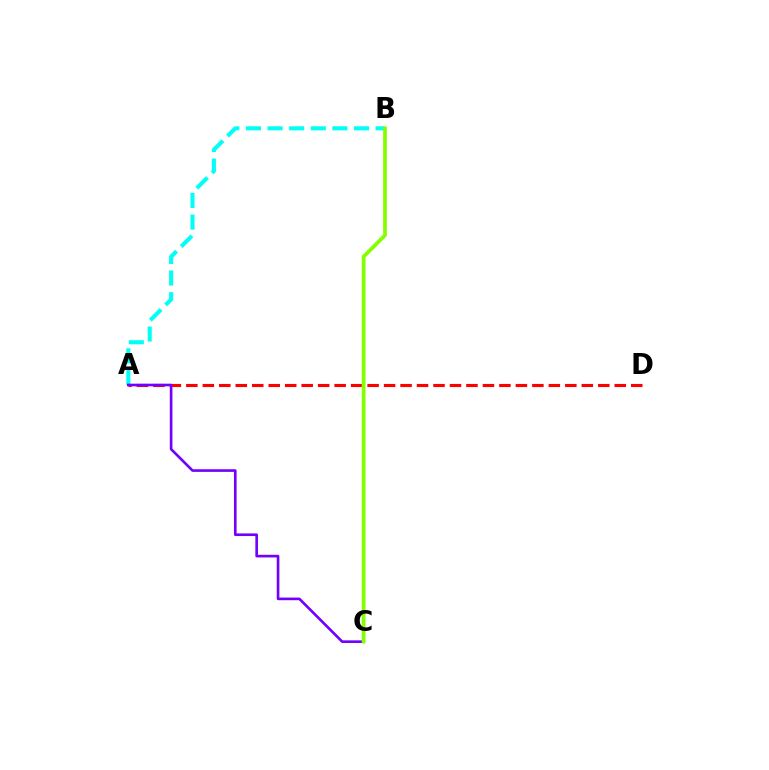{('A', 'D'): [{'color': '#ff0000', 'line_style': 'dashed', 'thickness': 2.24}], ('A', 'B'): [{'color': '#00fff6', 'line_style': 'dashed', 'thickness': 2.94}], ('A', 'C'): [{'color': '#7200ff', 'line_style': 'solid', 'thickness': 1.9}], ('B', 'C'): [{'color': '#84ff00', 'line_style': 'solid', 'thickness': 2.69}]}